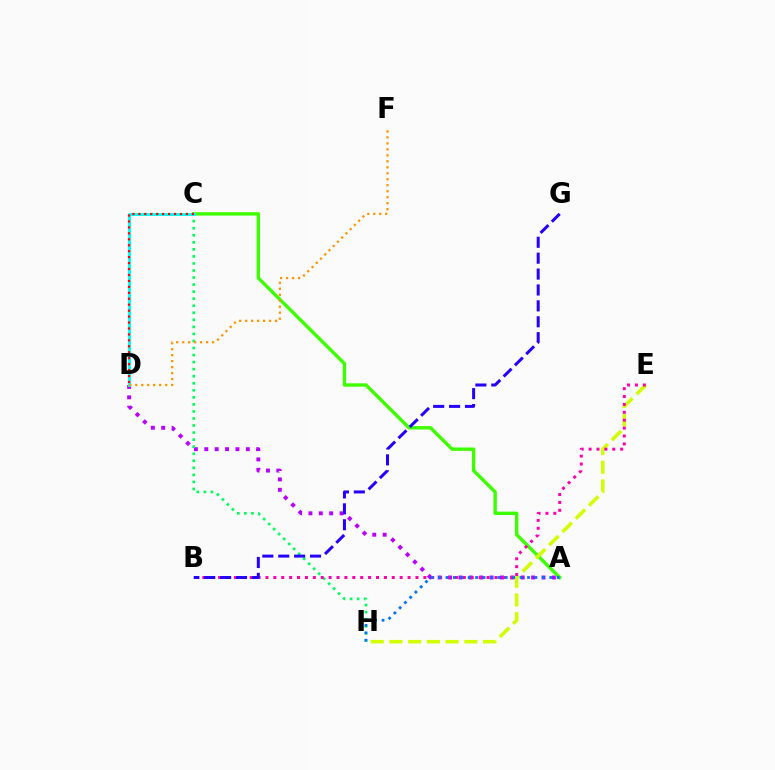{('A', 'D'): [{'color': '#b900ff', 'line_style': 'dotted', 'thickness': 2.82}], ('C', 'H'): [{'color': '#00ff5c', 'line_style': 'dotted', 'thickness': 1.91}], ('A', 'C'): [{'color': '#3dff00', 'line_style': 'solid', 'thickness': 2.44}], ('E', 'H'): [{'color': '#d1ff00', 'line_style': 'dashed', 'thickness': 2.54}], ('B', 'E'): [{'color': '#ff00ac', 'line_style': 'dotted', 'thickness': 2.15}], ('C', 'D'): [{'color': '#00fff6', 'line_style': 'solid', 'thickness': 2.07}, {'color': '#ff0000', 'line_style': 'dotted', 'thickness': 1.62}], ('B', 'G'): [{'color': '#2500ff', 'line_style': 'dashed', 'thickness': 2.16}], ('A', 'H'): [{'color': '#0074ff', 'line_style': 'dotted', 'thickness': 2.01}], ('D', 'F'): [{'color': '#ff9400', 'line_style': 'dotted', 'thickness': 1.62}]}